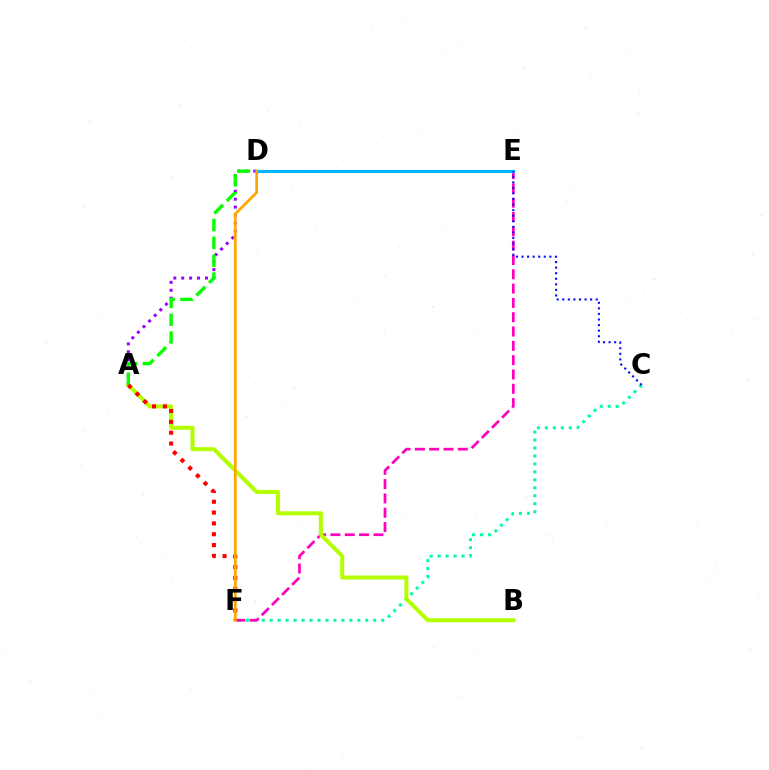{('C', 'F'): [{'color': '#00ff9d', 'line_style': 'dotted', 'thickness': 2.16}], ('E', 'F'): [{'color': '#ff00bd', 'line_style': 'dashed', 'thickness': 1.94}], ('D', 'E'): [{'color': '#00b5ff', 'line_style': 'solid', 'thickness': 2.25}], ('A', 'D'): [{'color': '#9b00ff', 'line_style': 'dotted', 'thickness': 2.15}, {'color': '#08ff00', 'line_style': 'dashed', 'thickness': 2.43}], ('A', 'B'): [{'color': '#b3ff00', 'line_style': 'solid', 'thickness': 2.9}], ('C', 'E'): [{'color': '#0010ff', 'line_style': 'dotted', 'thickness': 1.51}], ('A', 'F'): [{'color': '#ff0000', 'line_style': 'dotted', 'thickness': 2.95}], ('D', 'F'): [{'color': '#ffa500', 'line_style': 'solid', 'thickness': 1.96}]}